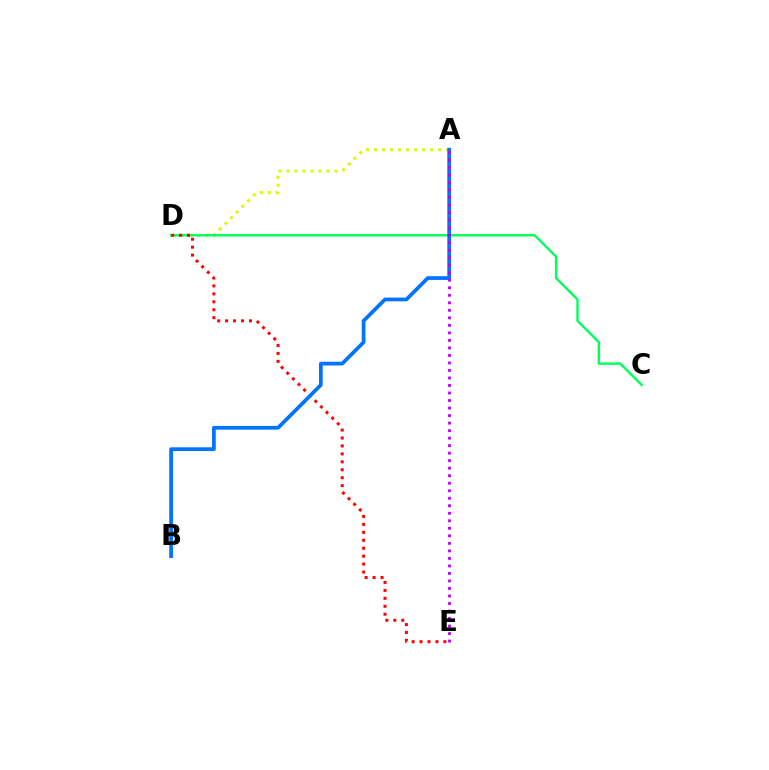{('A', 'D'): [{'color': '#d1ff00', 'line_style': 'dotted', 'thickness': 2.18}], ('C', 'D'): [{'color': '#00ff5c', 'line_style': 'solid', 'thickness': 1.71}], ('D', 'E'): [{'color': '#ff0000', 'line_style': 'dotted', 'thickness': 2.16}], ('A', 'B'): [{'color': '#0074ff', 'line_style': 'solid', 'thickness': 2.69}], ('A', 'E'): [{'color': '#b900ff', 'line_style': 'dotted', 'thickness': 2.04}]}